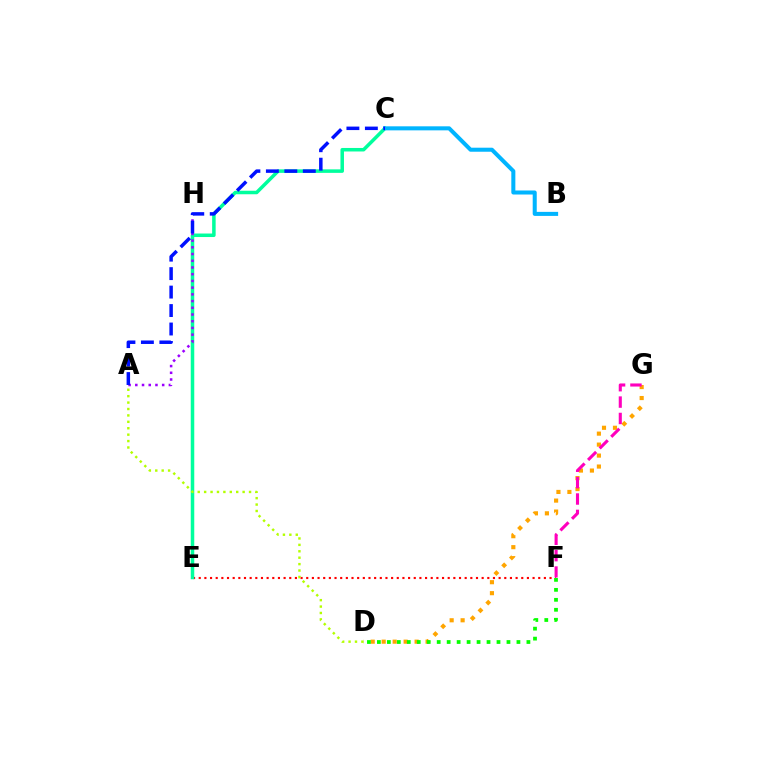{('D', 'G'): [{'color': '#ffa500', 'line_style': 'dotted', 'thickness': 2.98}], ('E', 'F'): [{'color': '#ff0000', 'line_style': 'dotted', 'thickness': 1.54}], ('D', 'F'): [{'color': '#08ff00', 'line_style': 'dotted', 'thickness': 2.71}], ('F', 'G'): [{'color': '#ff00bd', 'line_style': 'dashed', 'thickness': 2.22}], ('C', 'E'): [{'color': '#00ff9d', 'line_style': 'solid', 'thickness': 2.53}], ('B', 'C'): [{'color': '#00b5ff', 'line_style': 'solid', 'thickness': 2.91}], ('A', 'D'): [{'color': '#b3ff00', 'line_style': 'dotted', 'thickness': 1.74}], ('A', 'H'): [{'color': '#9b00ff', 'line_style': 'dotted', 'thickness': 1.82}], ('A', 'C'): [{'color': '#0010ff', 'line_style': 'dashed', 'thickness': 2.51}]}